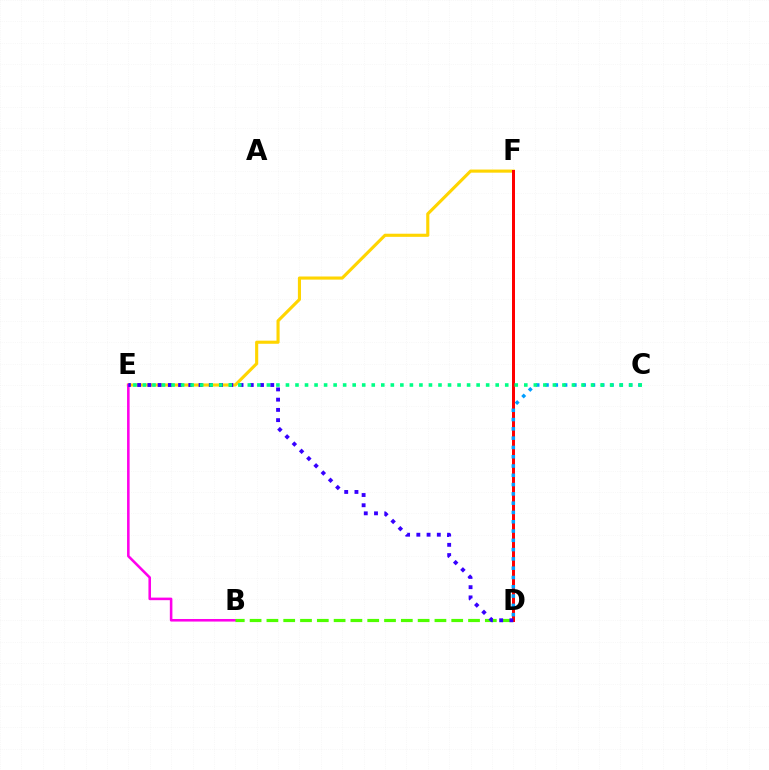{('E', 'F'): [{'color': '#ffd500', 'line_style': 'solid', 'thickness': 2.25}], ('B', 'E'): [{'color': '#ff00ed', 'line_style': 'solid', 'thickness': 1.85}], ('B', 'D'): [{'color': '#4fff00', 'line_style': 'dashed', 'thickness': 2.28}], ('D', 'F'): [{'color': '#ff0000', 'line_style': 'solid', 'thickness': 2.16}], ('C', 'D'): [{'color': '#009eff', 'line_style': 'dotted', 'thickness': 2.52}], ('D', 'E'): [{'color': '#3700ff', 'line_style': 'dotted', 'thickness': 2.78}], ('C', 'E'): [{'color': '#00ff86', 'line_style': 'dotted', 'thickness': 2.59}]}